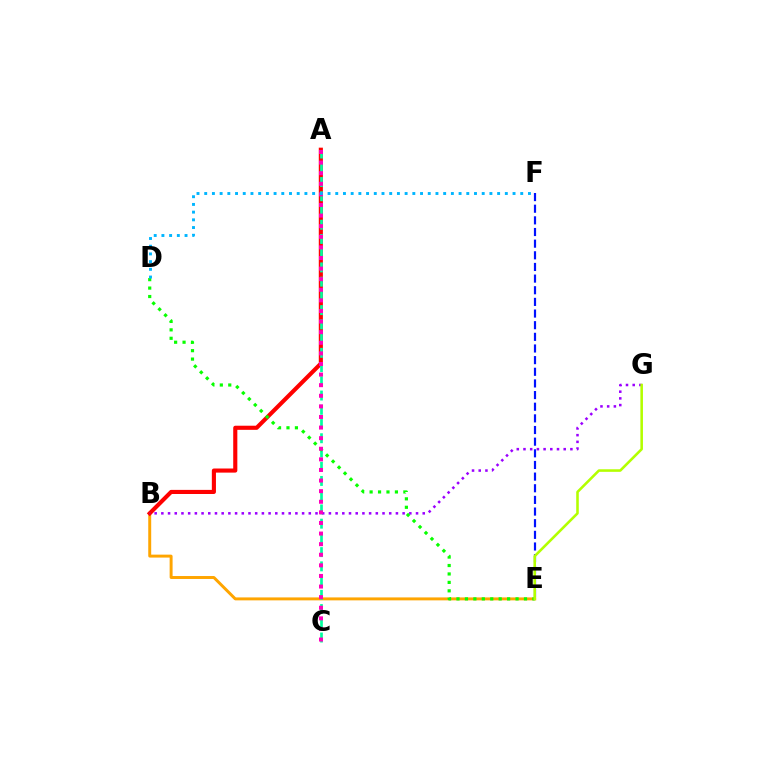{('B', 'E'): [{'color': '#ffa500', 'line_style': 'solid', 'thickness': 2.13}], ('A', 'B'): [{'color': '#ff0000', 'line_style': 'solid', 'thickness': 2.96}], ('B', 'G'): [{'color': '#9b00ff', 'line_style': 'dotted', 'thickness': 1.82}], ('A', 'C'): [{'color': '#00ff9d', 'line_style': 'dashed', 'thickness': 1.93}, {'color': '#ff00bd', 'line_style': 'dotted', 'thickness': 2.88}], ('D', 'E'): [{'color': '#08ff00', 'line_style': 'dotted', 'thickness': 2.29}], ('E', 'F'): [{'color': '#0010ff', 'line_style': 'dashed', 'thickness': 1.58}], ('D', 'F'): [{'color': '#00b5ff', 'line_style': 'dotted', 'thickness': 2.09}], ('E', 'G'): [{'color': '#b3ff00', 'line_style': 'solid', 'thickness': 1.85}]}